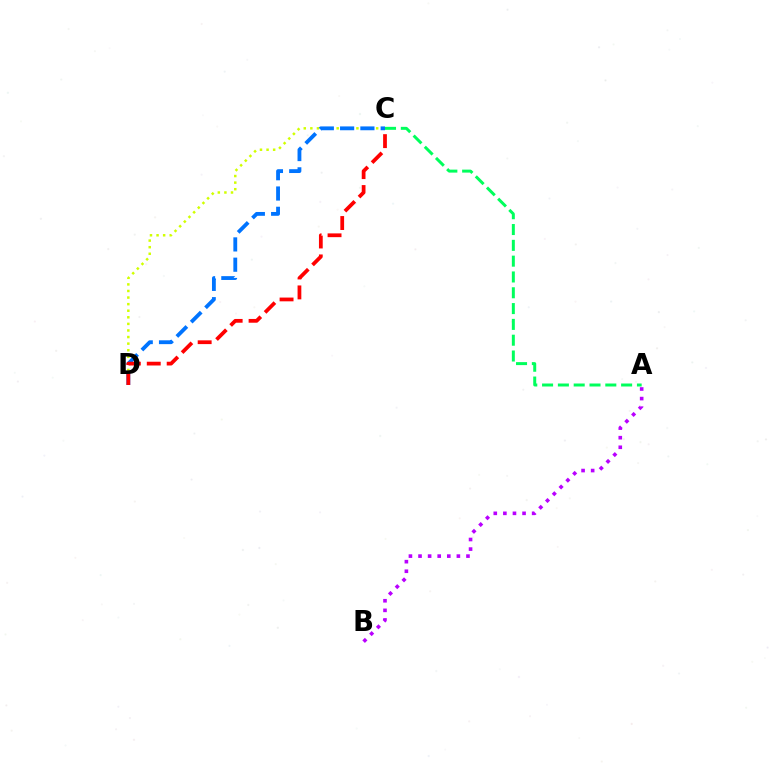{('C', 'D'): [{'color': '#d1ff00', 'line_style': 'dotted', 'thickness': 1.79}, {'color': '#0074ff', 'line_style': 'dashed', 'thickness': 2.76}, {'color': '#ff0000', 'line_style': 'dashed', 'thickness': 2.71}], ('A', 'B'): [{'color': '#b900ff', 'line_style': 'dotted', 'thickness': 2.61}], ('A', 'C'): [{'color': '#00ff5c', 'line_style': 'dashed', 'thickness': 2.15}]}